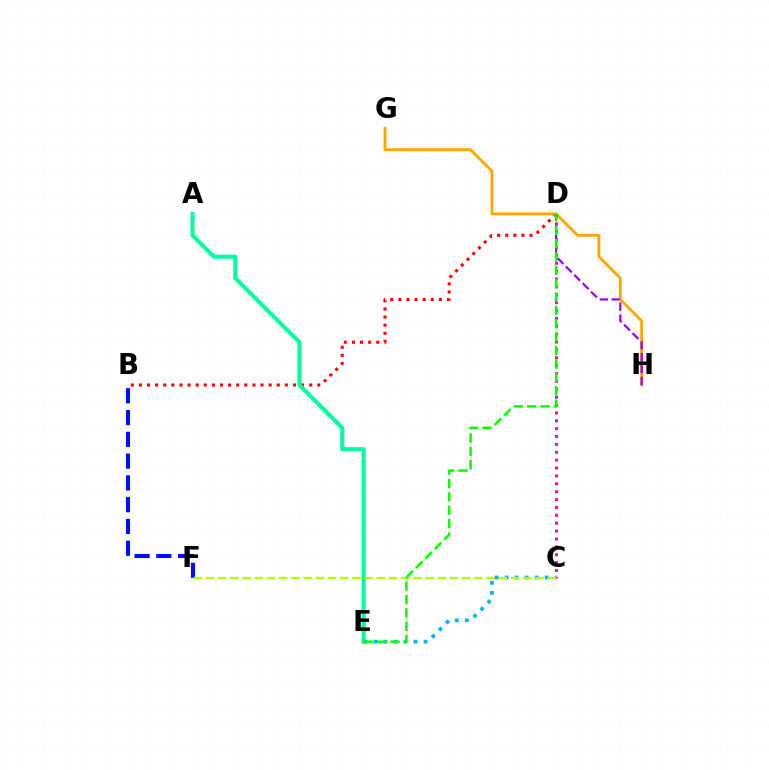{('B', 'D'): [{'color': '#ff0000', 'line_style': 'dotted', 'thickness': 2.2}], ('A', 'E'): [{'color': '#00ff9d', 'line_style': 'solid', 'thickness': 2.92}], ('C', 'E'): [{'color': '#00b5ff', 'line_style': 'dotted', 'thickness': 2.72}], ('B', 'F'): [{'color': '#0010ff', 'line_style': 'dashed', 'thickness': 2.96}], ('G', 'H'): [{'color': '#ffa500', 'line_style': 'solid', 'thickness': 2.06}], ('D', 'H'): [{'color': '#9b00ff', 'line_style': 'dashed', 'thickness': 1.61}], ('C', 'D'): [{'color': '#ff00bd', 'line_style': 'dotted', 'thickness': 2.14}], ('C', 'F'): [{'color': '#b3ff00', 'line_style': 'dashed', 'thickness': 1.66}], ('D', 'E'): [{'color': '#08ff00', 'line_style': 'dashed', 'thickness': 1.82}]}